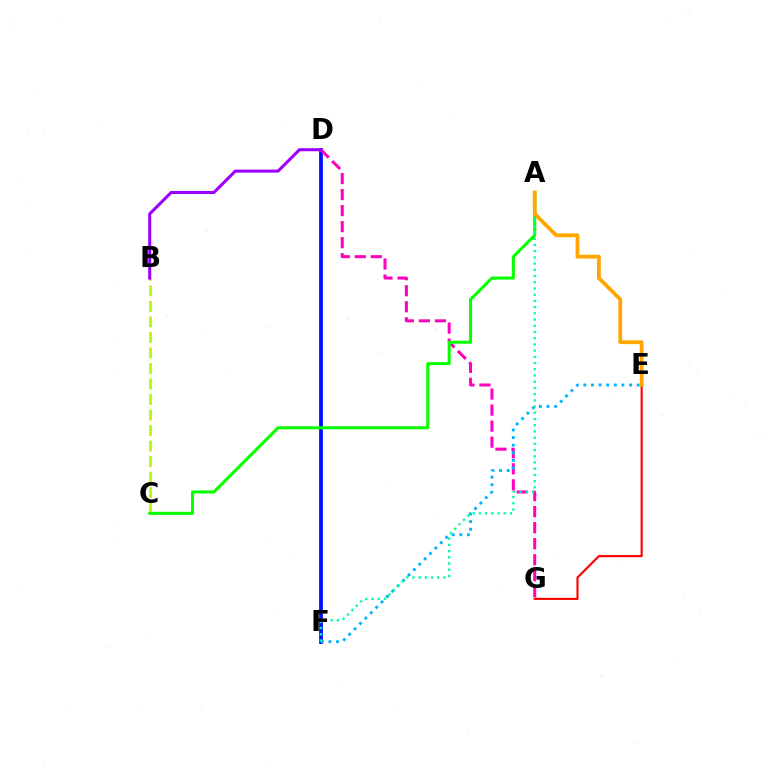{('D', 'F'): [{'color': '#0010ff', 'line_style': 'solid', 'thickness': 2.73}], ('D', 'G'): [{'color': '#ff00bd', 'line_style': 'dashed', 'thickness': 2.18}], ('E', 'F'): [{'color': '#00b5ff', 'line_style': 'dotted', 'thickness': 2.07}], ('B', 'C'): [{'color': '#b3ff00', 'line_style': 'dashed', 'thickness': 2.11}], ('E', 'G'): [{'color': '#ff0000', 'line_style': 'solid', 'thickness': 1.55}], ('A', 'C'): [{'color': '#08ff00', 'line_style': 'solid', 'thickness': 2.2}], ('A', 'F'): [{'color': '#00ff9d', 'line_style': 'dotted', 'thickness': 1.69}], ('A', 'E'): [{'color': '#ffa500', 'line_style': 'solid', 'thickness': 2.73}], ('B', 'D'): [{'color': '#9b00ff', 'line_style': 'solid', 'thickness': 2.2}]}